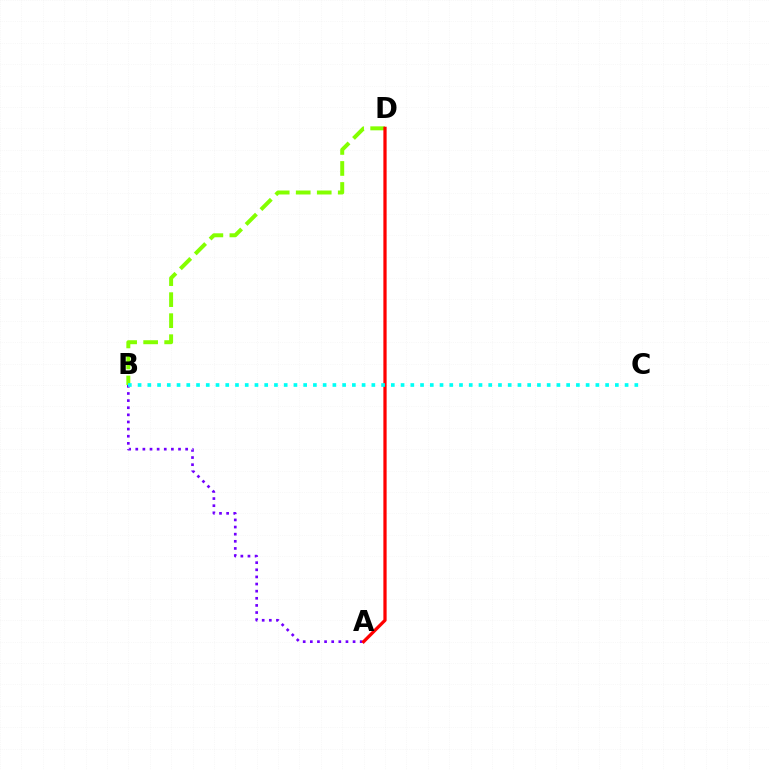{('B', 'D'): [{'color': '#84ff00', 'line_style': 'dashed', 'thickness': 2.85}], ('A', 'B'): [{'color': '#7200ff', 'line_style': 'dotted', 'thickness': 1.94}], ('A', 'D'): [{'color': '#ff0000', 'line_style': 'solid', 'thickness': 2.34}], ('B', 'C'): [{'color': '#00fff6', 'line_style': 'dotted', 'thickness': 2.65}]}